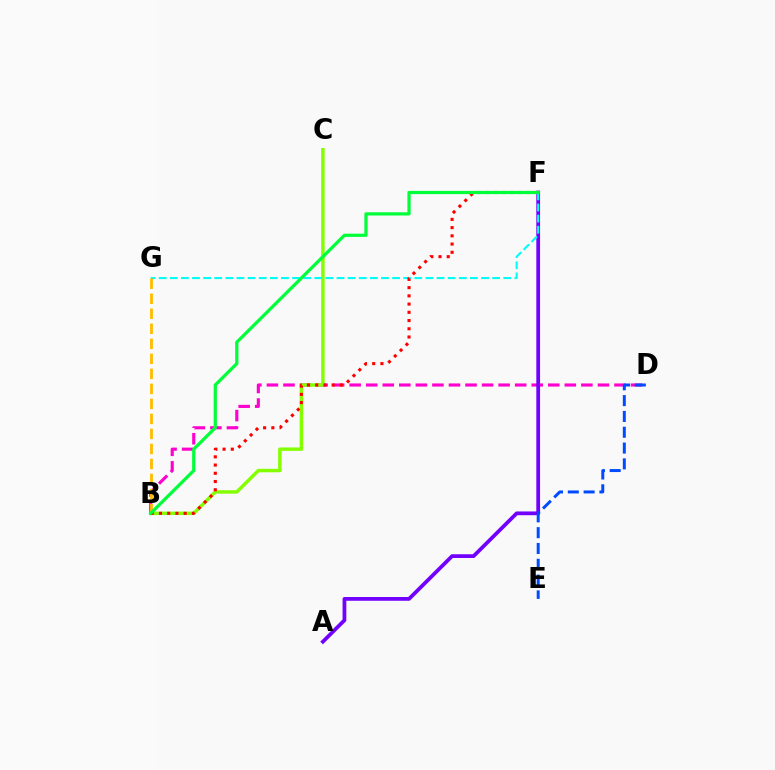{('B', 'D'): [{'color': '#ff00cf', 'line_style': 'dashed', 'thickness': 2.25}], ('A', 'F'): [{'color': '#7200ff', 'line_style': 'solid', 'thickness': 2.7}], ('D', 'E'): [{'color': '#004bff', 'line_style': 'dashed', 'thickness': 2.15}], ('B', 'C'): [{'color': '#84ff00', 'line_style': 'solid', 'thickness': 2.48}], ('F', 'G'): [{'color': '#00fff6', 'line_style': 'dashed', 'thickness': 1.51}], ('B', 'G'): [{'color': '#ffbd00', 'line_style': 'dashed', 'thickness': 2.04}], ('B', 'F'): [{'color': '#ff0000', 'line_style': 'dotted', 'thickness': 2.24}, {'color': '#00ff39', 'line_style': 'solid', 'thickness': 2.32}]}